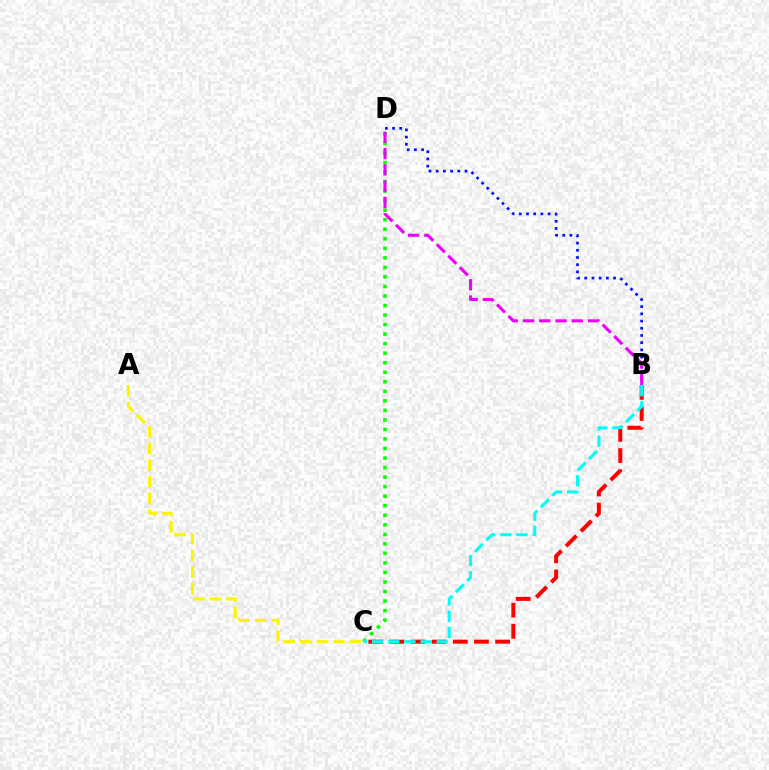{('C', 'D'): [{'color': '#08ff00', 'line_style': 'dotted', 'thickness': 2.59}], ('B', 'C'): [{'color': '#ff0000', 'line_style': 'dashed', 'thickness': 2.87}, {'color': '#00fff6', 'line_style': 'dashed', 'thickness': 2.2}], ('B', 'D'): [{'color': '#0010ff', 'line_style': 'dotted', 'thickness': 1.96}, {'color': '#ee00ff', 'line_style': 'dashed', 'thickness': 2.21}], ('A', 'C'): [{'color': '#fcf500', 'line_style': 'dashed', 'thickness': 2.26}]}